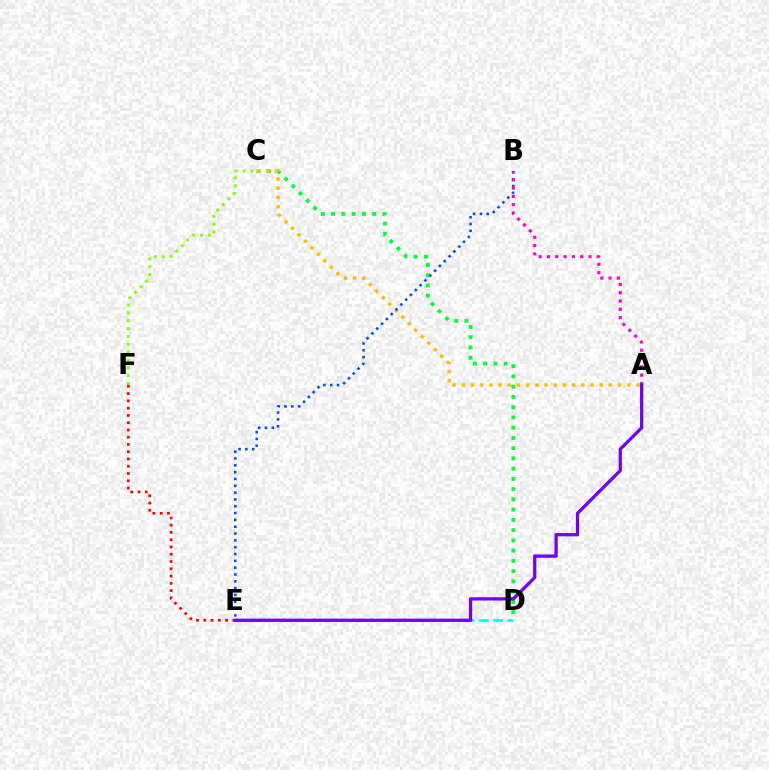{('C', 'D'): [{'color': '#00ff39', 'line_style': 'dotted', 'thickness': 2.78}], ('D', 'E'): [{'color': '#00fff6', 'line_style': 'dashed', 'thickness': 1.94}], ('A', 'C'): [{'color': '#ffbd00', 'line_style': 'dotted', 'thickness': 2.5}], ('C', 'F'): [{'color': '#84ff00', 'line_style': 'dotted', 'thickness': 2.13}], ('E', 'F'): [{'color': '#ff0000', 'line_style': 'dotted', 'thickness': 1.97}], ('B', 'E'): [{'color': '#004bff', 'line_style': 'dotted', 'thickness': 1.85}], ('A', 'B'): [{'color': '#ff00cf', 'line_style': 'dotted', 'thickness': 2.25}], ('A', 'E'): [{'color': '#7200ff', 'line_style': 'solid', 'thickness': 2.36}]}